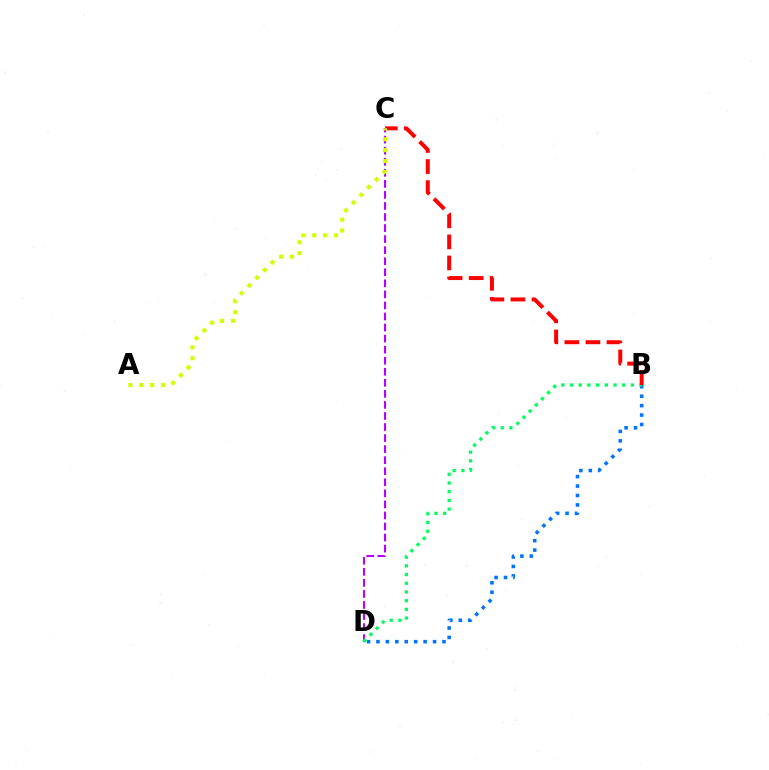{('C', 'D'): [{'color': '#b900ff', 'line_style': 'dashed', 'thickness': 1.5}], ('B', 'D'): [{'color': '#0074ff', 'line_style': 'dotted', 'thickness': 2.56}, {'color': '#00ff5c', 'line_style': 'dotted', 'thickness': 2.36}], ('B', 'C'): [{'color': '#ff0000', 'line_style': 'dashed', 'thickness': 2.86}], ('A', 'C'): [{'color': '#d1ff00', 'line_style': 'dotted', 'thickness': 2.96}]}